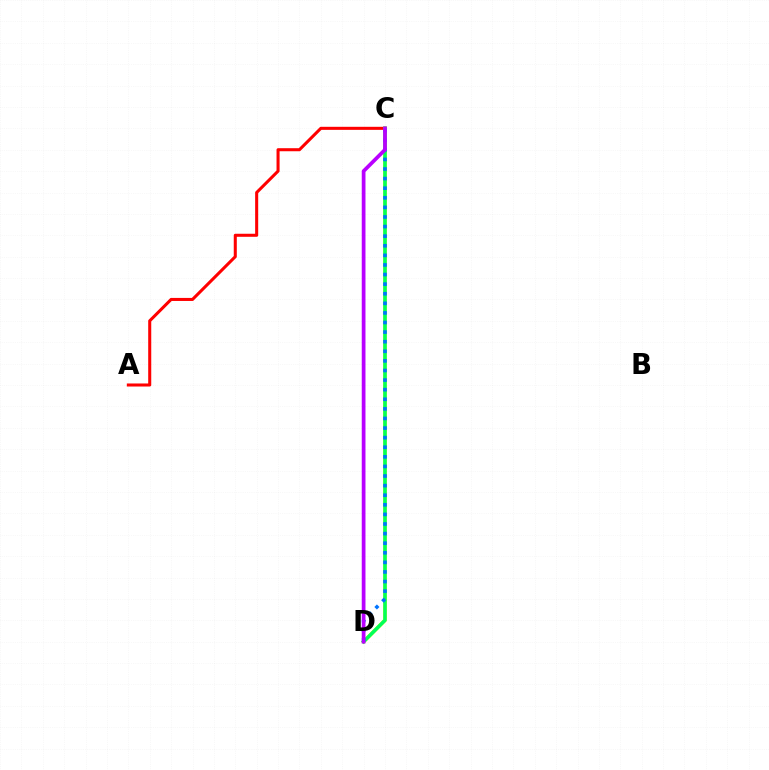{('A', 'C'): [{'color': '#ff0000', 'line_style': 'solid', 'thickness': 2.19}], ('C', 'D'): [{'color': '#d1ff00', 'line_style': 'solid', 'thickness': 2.67}, {'color': '#00ff5c', 'line_style': 'solid', 'thickness': 2.47}, {'color': '#0074ff', 'line_style': 'dotted', 'thickness': 2.61}, {'color': '#b900ff', 'line_style': 'solid', 'thickness': 2.68}]}